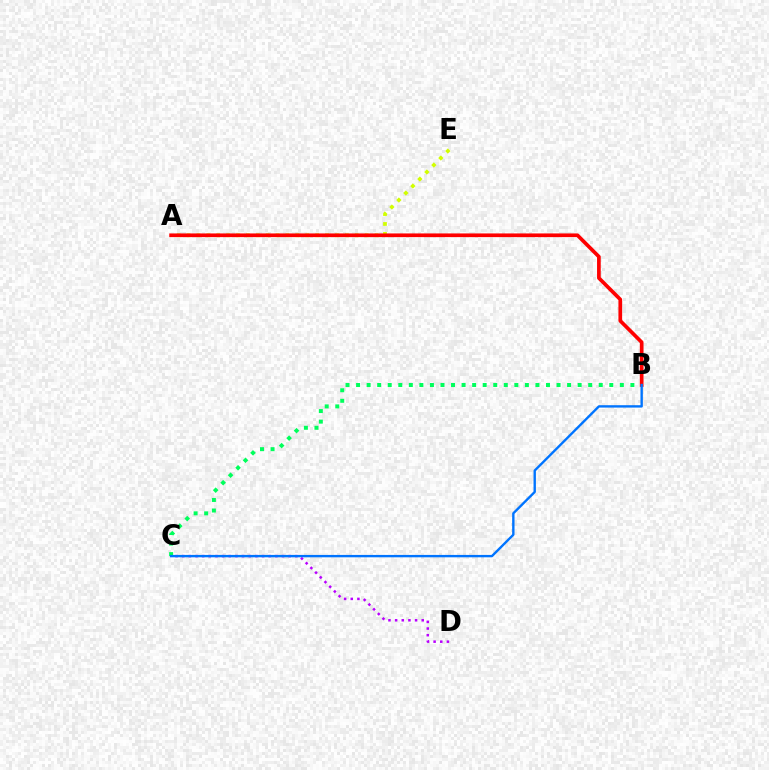{('A', 'E'): [{'color': '#d1ff00', 'line_style': 'dotted', 'thickness': 2.69}], ('B', 'C'): [{'color': '#00ff5c', 'line_style': 'dotted', 'thickness': 2.87}, {'color': '#0074ff', 'line_style': 'solid', 'thickness': 1.71}], ('C', 'D'): [{'color': '#b900ff', 'line_style': 'dotted', 'thickness': 1.81}], ('A', 'B'): [{'color': '#ff0000', 'line_style': 'solid', 'thickness': 2.66}]}